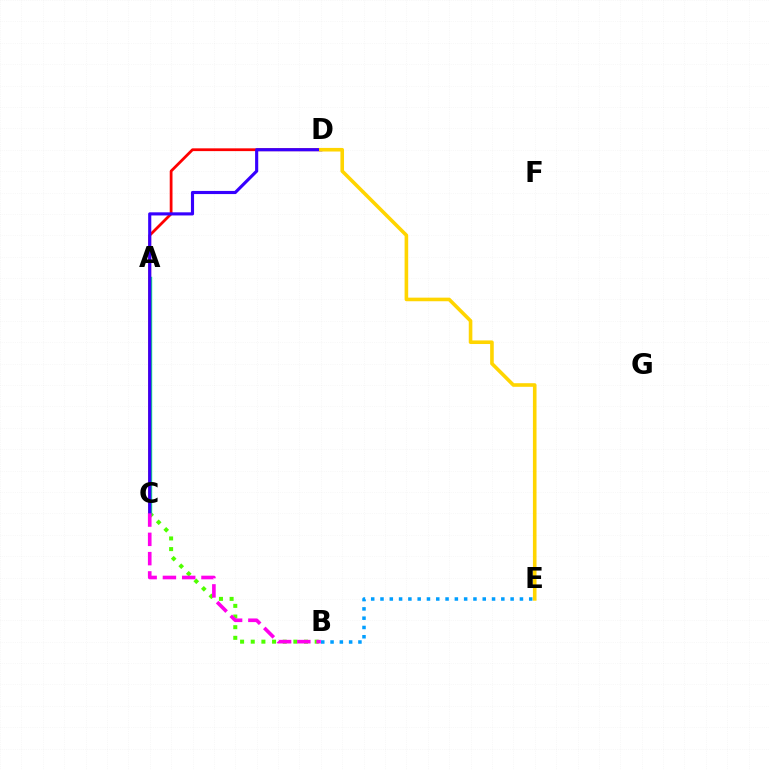{('B', 'C'): [{'color': '#4fff00', 'line_style': 'dotted', 'thickness': 2.89}, {'color': '#ff00ed', 'line_style': 'dashed', 'thickness': 2.62}], ('B', 'E'): [{'color': '#009eff', 'line_style': 'dotted', 'thickness': 2.53}], ('A', 'C'): [{'color': '#00ff86', 'line_style': 'solid', 'thickness': 2.46}], ('C', 'D'): [{'color': '#ff0000', 'line_style': 'solid', 'thickness': 2.0}, {'color': '#3700ff', 'line_style': 'solid', 'thickness': 2.25}], ('D', 'E'): [{'color': '#ffd500', 'line_style': 'solid', 'thickness': 2.59}]}